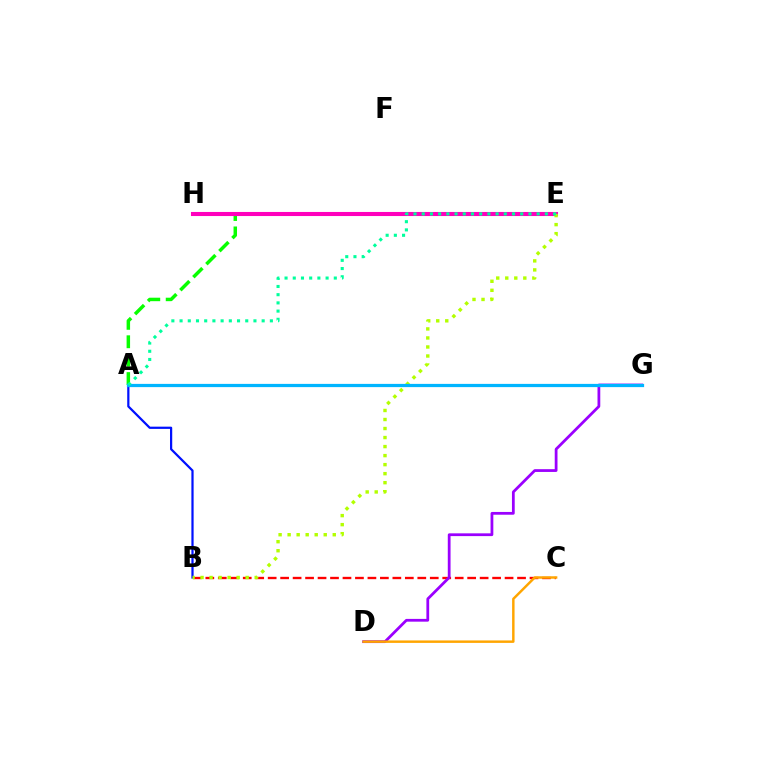{('A', 'E'): [{'color': '#08ff00', 'line_style': 'dashed', 'thickness': 2.5}, {'color': '#00ff9d', 'line_style': 'dotted', 'thickness': 2.23}], ('B', 'C'): [{'color': '#ff0000', 'line_style': 'dashed', 'thickness': 1.69}], ('A', 'B'): [{'color': '#0010ff', 'line_style': 'solid', 'thickness': 1.6}], ('E', 'H'): [{'color': '#ff00bd', 'line_style': 'solid', 'thickness': 2.94}], ('D', 'G'): [{'color': '#9b00ff', 'line_style': 'solid', 'thickness': 1.99}], ('B', 'E'): [{'color': '#b3ff00', 'line_style': 'dotted', 'thickness': 2.45}], ('C', 'D'): [{'color': '#ffa500', 'line_style': 'solid', 'thickness': 1.77}], ('A', 'G'): [{'color': '#00b5ff', 'line_style': 'solid', 'thickness': 2.33}]}